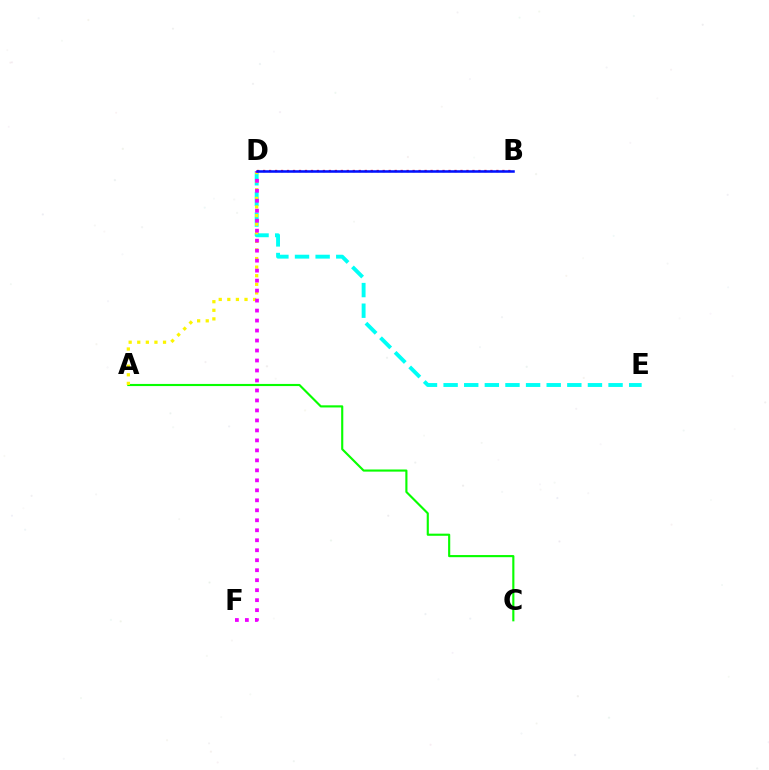{('A', 'C'): [{'color': '#08ff00', 'line_style': 'solid', 'thickness': 1.54}], ('D', 'E'): [{'color': '#00fff6', 'line_style': 'dashed', 'thickness': 2.8}], ('B', 'D'): [{'color': '#ff0000', 'line_style': 'dotted', 'thickness': 1.63}, {'color': '#0010ff', 'line_style': 'solid', 'thickness': 1.82}], ('A', 'D'): [{'color': '#fcf500', 'line_style': 'dotted', 'thickness': 2.34}], ('D', 'F'): [{'color': '#ee00ff', 'line_style': 'dotted', 'thickness': 2.71}]}